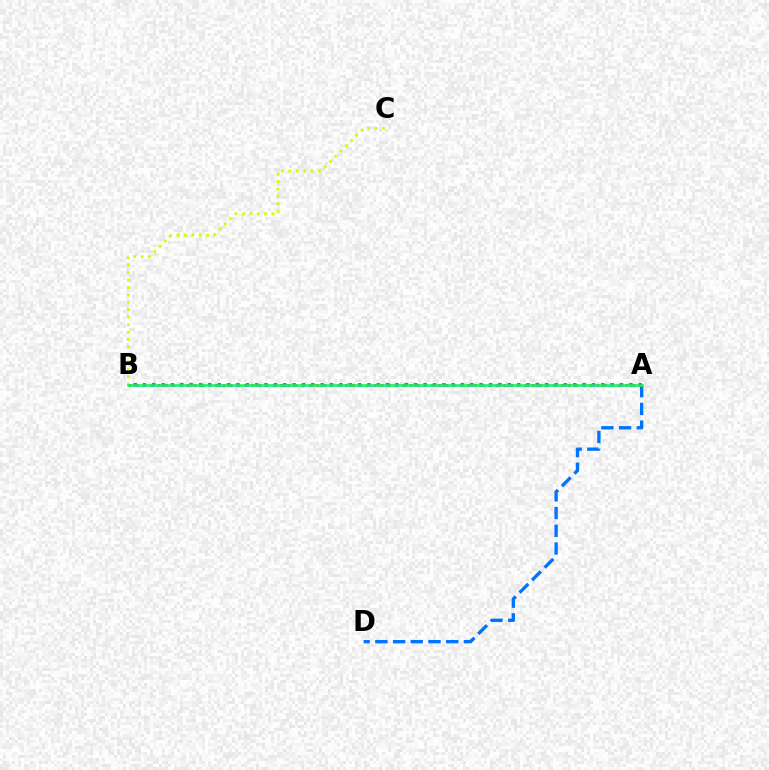{('A', 'D'): [{'color': '#0074ff', 'line_style': 'dashed', 'thickness': 2.41}], ('B', 'C'): [{'color': '#d1ff00', 'line_style': 'dotted', 'thickness': 2.02}], ('A', 'B'): [{'color': '#ff0000', 'line_style': 'dotted', 'thickness': 1.95}, {'color': '#b900ff', 'line_style': 'dotted', 'thickness': 2.54}, {'color': '#00ff5c', 'line_style': 'solid', 'thickness': 1.82}]}